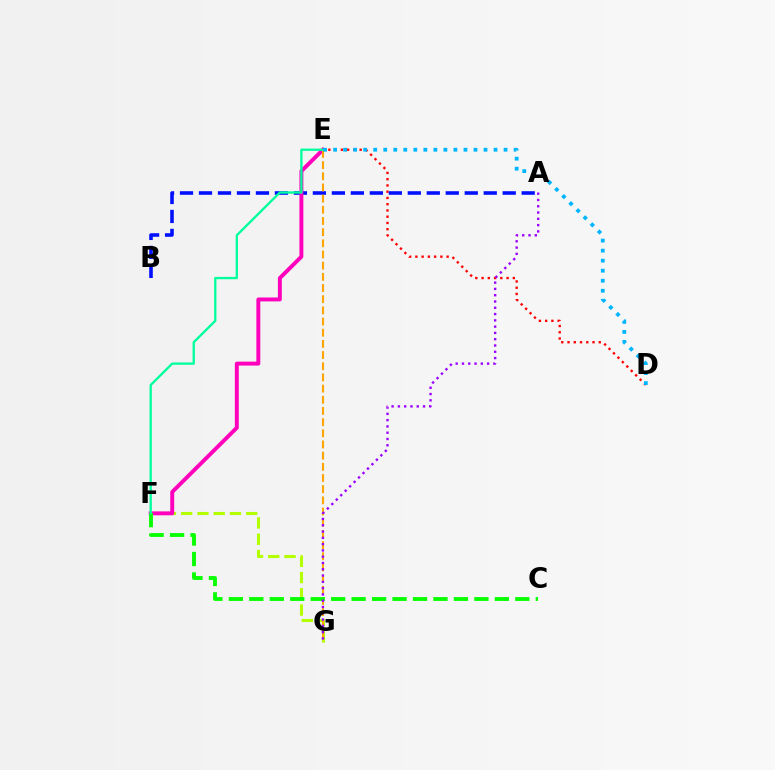{('F', 'G'): [{'color': '#b3ff00', 'line_style': 'dashed', 'thickness': 2.21}], ('D', 'E'): [{'color': '#ff0000', 'line_style': 'dotted', 'thickness': 1.7}, {'color': '#00b5ff', 'line_style': 'dotted', 'thickness': 2.72}], ('A', 'B'): [{'color': '#0010ff', 'line_style': 'dashed', 'thickness': 2.58}], ('E', 'F'): [{'color': '#ff00bd', 'line_style': 'solid', 'thickness': 2.82}, {'color': '#00ff9d', 'line_style': 'solid', 'thickness': 1.67}], ('E', 'G'): [{'color': '#ffa500', 'line_style': 'dashed', 'thickness': 1.52}], ('C', 'F'): [{'color': '#08ff00', 'line_style': 'dashed', 'thickness': 2.78}], ('A', 'G'): [{'color': '#9b00ff', 'line_style': 'dotted', 'thickness': 1.71}]}